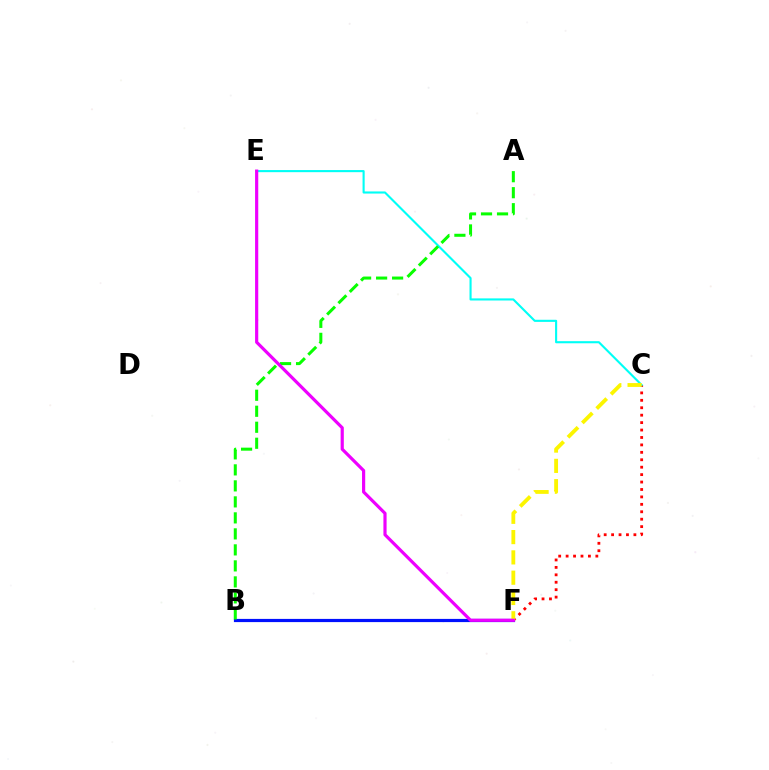{('B', 'F'): [{'color': '#0010ff', 'line_style': 'solid', 'thickness': 2.3}], ('C', 'F'): [{'color': '#ff0000', 'line_style': 'dotted', 'thickness': 2.02}, {'color': '#fcf500', 'line_style': 'dashed', 'thickness': 2.76}], ('C', 'E'): [{'color': '#00fff6', 'line_style': 'solid', 'thickness': 1.52}], ('A', 'B'): [{'color': '#08ff00', 'line_style': 'dashed', 'thickness': 2.17}], ('E', 'F'): [{'color': '#ee00ff', 'line_style': 'solid', 'thickness': 2.29}]}